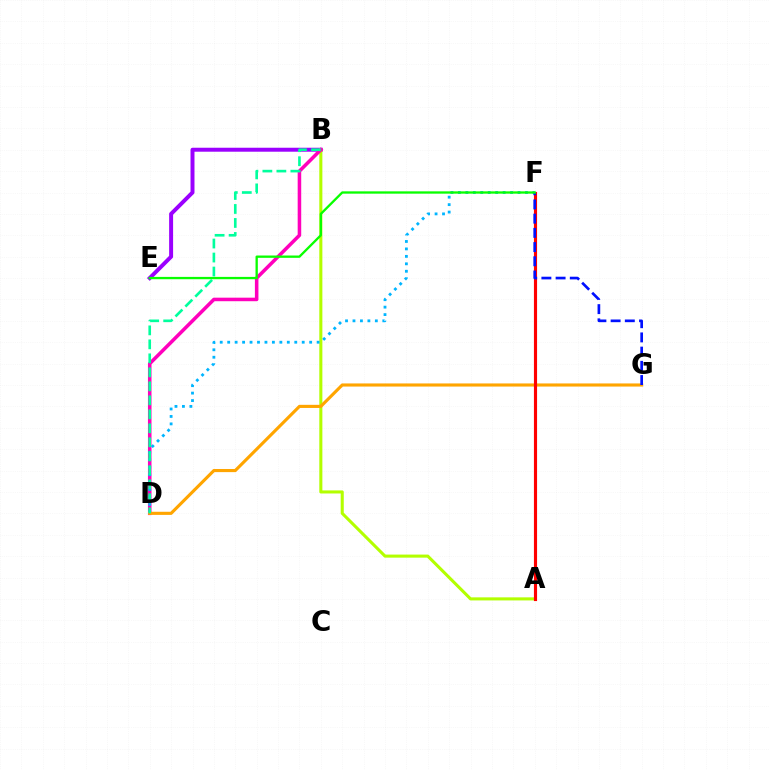{('B', 'E'): [{'color': '#9b00ff', 'line_style': 'solid', 'thickness': 2.86}], ('A', 'B'): [{'color': '#b3ff00', 'line_style': 'solid', 'thickness': 2.21}], ('B', 'D'): [{'color': '#ff00bd', 'line_style': 'solid', 'thickness': 2.55}, {'color': '#00ff9d', 'line_style': 'dashed', 'thickness': 1.9}], ('D', 'F'): [{'color': '#00b5ff', 'line_style': 'dotted', 'thickness': 2.03}], ('D', 'G'): [{'color': '#ffa500', 'line_style': 'solid', 'thickness': 2.25}], ('A', 'F'): [{'color': '#ff0000', 'line_style': 'solid', 'thickness': 2.26}], ('F', 'G'): [{'color': '#0010ff', 'line_style': 'dashed', 'thickness': 1.93}], ('E', 'F'): [{'color': '#08ff00', 'line_style': 'solid', 'thickness': 1.67}]}